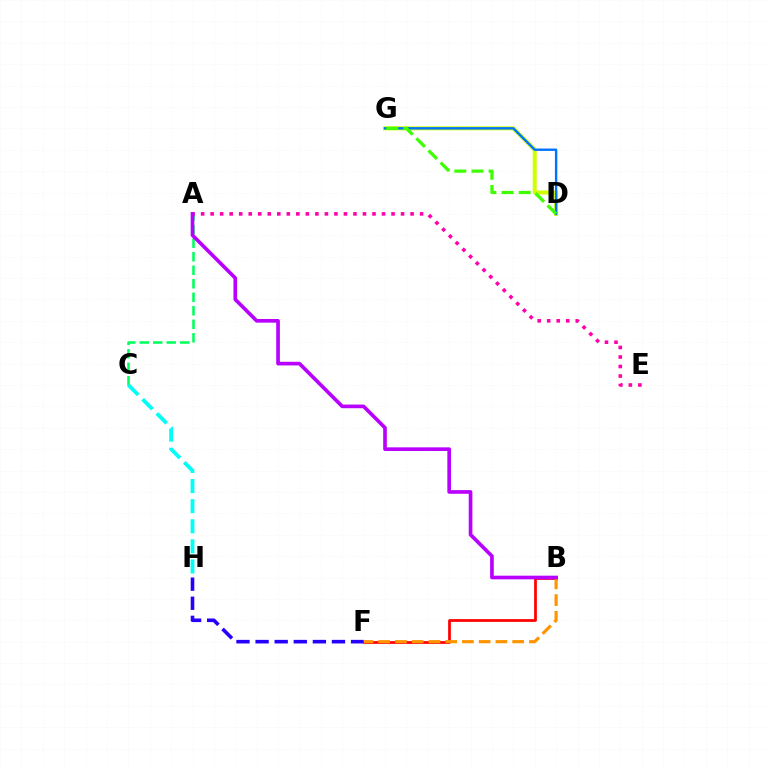{('B', 'F'): [{'color': '#ff0000', 'line_style': 'solid', 'thickness': 1.98}, {'color': '#ff9400', 'line_style': 'dashed', 'thickness': 2.28}], ('A', 'C'): [{'color': '#00ff5c', 'line_style': 'dashed', 'thickness': 1.83}], ('D', 'G'): [{'color': '#d1ff00', 'line_style': 'solid', 'thickness': 2.9}, {'color': '#0074ff', 'line_style': 'solid', 'thickness': 1.73}, {'color': '#3dff00', 'line_style': 'dashed', 'thickness': 2.33}], ('F', 'H'): [{'color': '#2500ff', 'line_style': 'dashed', 'thickness': 2.59}], ('C', 'H'): [{'color': '#00fff6', 'line_style': 'dashed', 'thickness': 2.73}], ('A', 'E'): [{'color': '#ff00ac', 'line_style': 'dotted', 'thickness': 2.59}], ('A', 'B'): [{'color': '#b900ff', 'line_style': 'solid', 'thickness': 2.63}]}